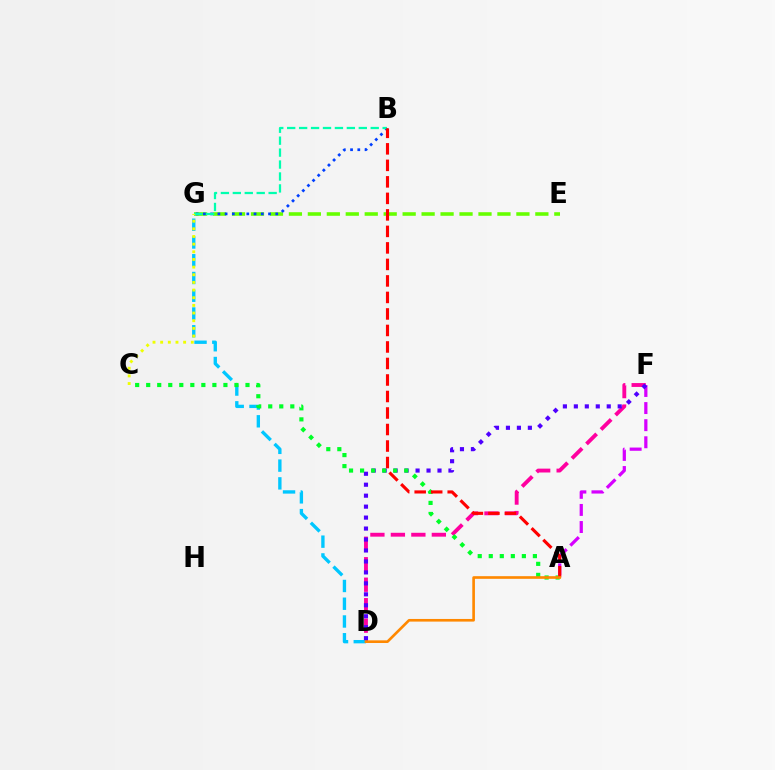{('E', 'G'): [{'color': '#66ff00', 'line_style': 'dashed', 'thickness': 2.58}], ('A', 'F'): [{'color': '#d600ff', 'line_style': 'dashed', 'thickness': 2.32}], ('D', 'F'): [{'color': '#ff00a0', 'line_style': 'dashed', 'thickness': 2.78}, {'color': '#4f00ff', 'line_style': 'dotted', 'thickness': 2.98}], ('B', 'G'): [{'color': '#003fff', 'line_style': 'dotted', 'thickness': 1.97}, {'color': '#00ffaf', 'line_style': 'dashed', 'thickness': 1.62}], ('D', 'G'): [{'color': '#00c7ff', 'line_style': 'dashed', 'thickness': 2.41}], ('A', 'C'): [{'color': '#00ff27', 'line_style': 'dotted', 'thickness': 3.0}], ('A', 'B'): [{'color': '#ff0000', 'line_style': 'dashed', 'thickness': 2.24}], ('C', 'G'): [{'color': '#eeff00', 'line_style': 'dotted', 'thickness': 2.08}], ('A', 'D'): [{'color': '#ff8800', 'line_style': 'solid', 'thickness': 1.9}]}